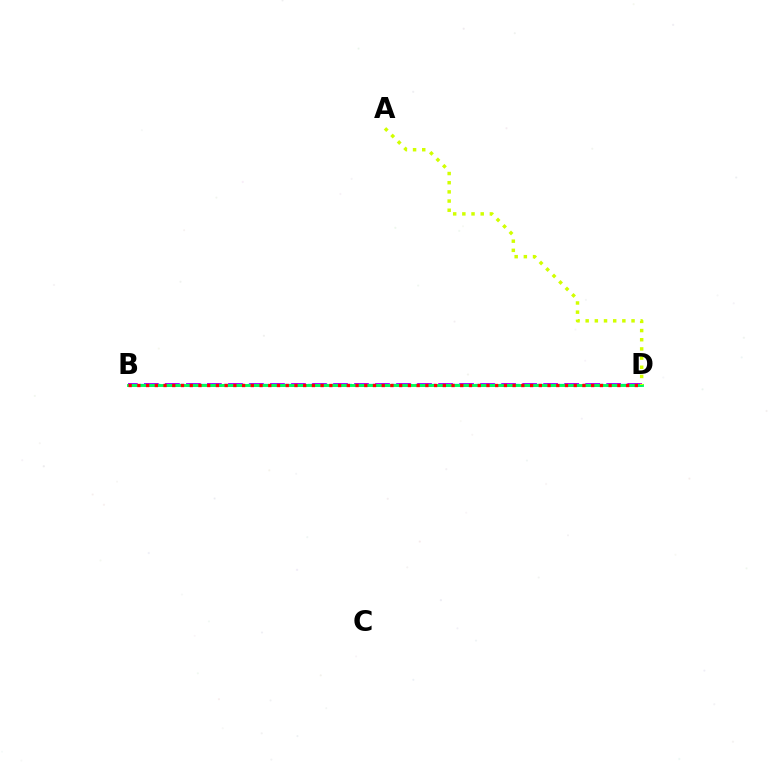{('B', 'D'): [{'color': '#b900ff', 'line_style': 'dashed', 'thickness': 2.85}, {'color': '#0074ff', 'line_style': 'dashed', 'thickness': 1.63}, {'color': '#00ff5c', 'line_style': 'solid', 'thickness': 2.08}, {'color': '#ff0000', 'line_style': 'dotted', 'thickness': 2.37}], ('A', 'D'): [{'color': '#d1ff00', 'line_style': 'dotted', 'thickness': 2.49}]}